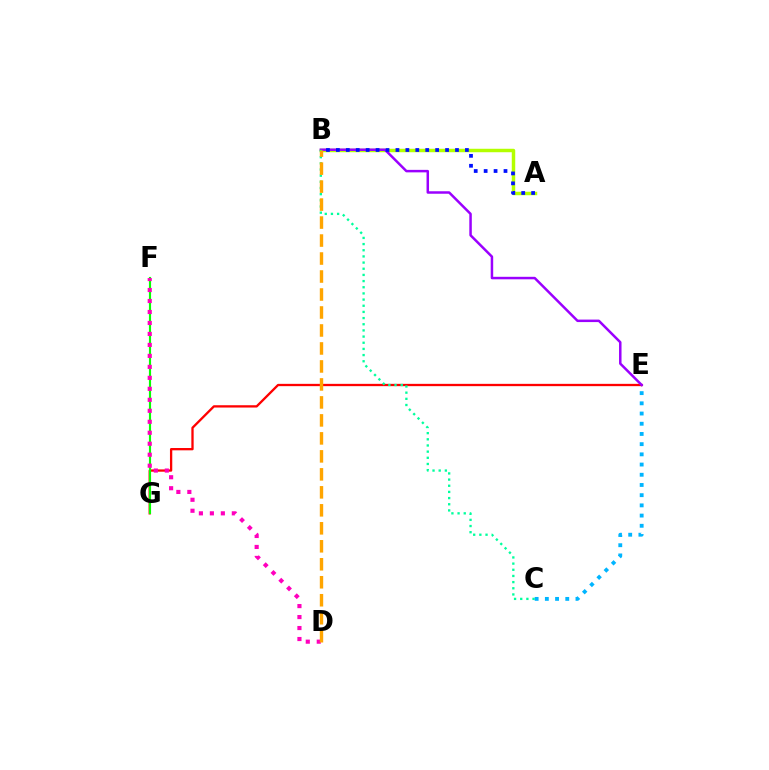{('E', 'G'): [{'color': '#ff0000', 'line_style': 'solid', 'thickness': 1.66}], ('F', 'G'): [{'color': '#08ff00', 'line_style': 'solid', 'thickness': 1.55}], ('A', 'B'): [{'color': '#b3ff00', 'line_style': 'solid', 'thickness': 2.49}, {'color': '#0010ff', 'line_style': 'dotted', 'thickness': 2.7}], ('D', 'F'): [{'color': '#ff00bd', 'line_style': 'dotted', 'thickness': 2.98}], ('B', 'E'): [{'color': '#9b00ff', 'line_style': 'solid', 'thickness': 1.8}], ('B', 'C'): [{'color': '#00ff9d', 'line_style': 'dotted', 'thickness': 1.68}], ('C', 'E'): [{'color': '#00b5ff', 'line_style': 'dotted', 'thickness': 2.77}], ('B', 'D'): [{'color': '#ffa500', 'line_style': 'dashed', 'thickness': 2.44}]}